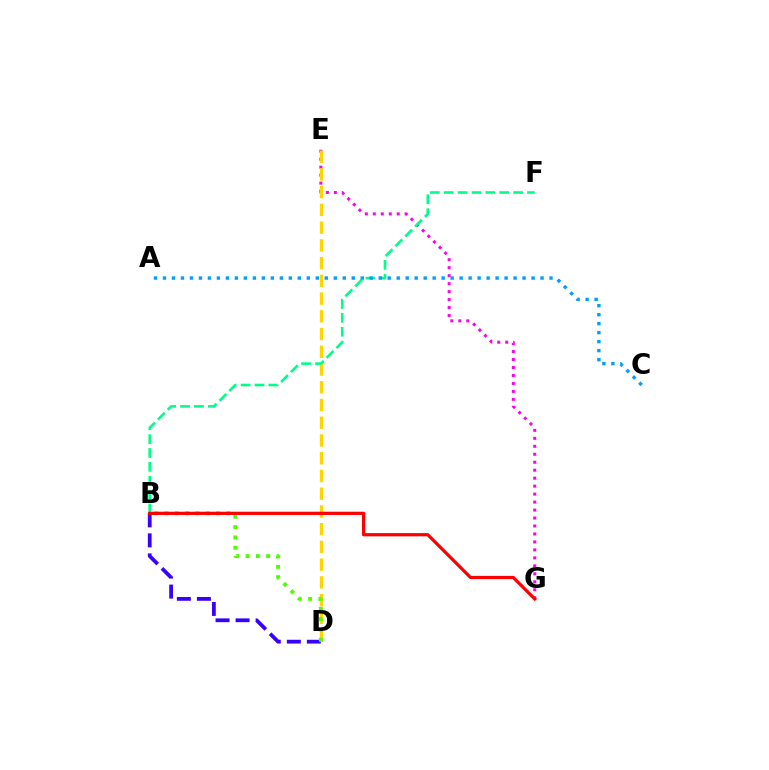{('B', 'D'): [{'color': '#3700ff', 'line_style': 'dashed', 'thickness': 2.72}, {'color': '#4fff00', 'line_style': 'dotted', 'thickness': 2.8}], ('E', 'G'): [{'color': '#ff00ed', 'line_style': 'dotted', 'thickness': 2.17}], ('D', 'E'): [{'color': '#ffd500', 'line_style': 'dashed', 'thickness': 2.41}], ('B', 'F'): [{'color': '#00ff86', 'line_style': 'dashed', 'thickness': 1.89}], ('A', 'C'): [{'color': '#009eff', 'line_style': 'dotted', 'thickness': 2.44}], ('B', 'G'): [{'color': '#ff0000', 'line_style': 'solid', 'thickness': 2.32}]}